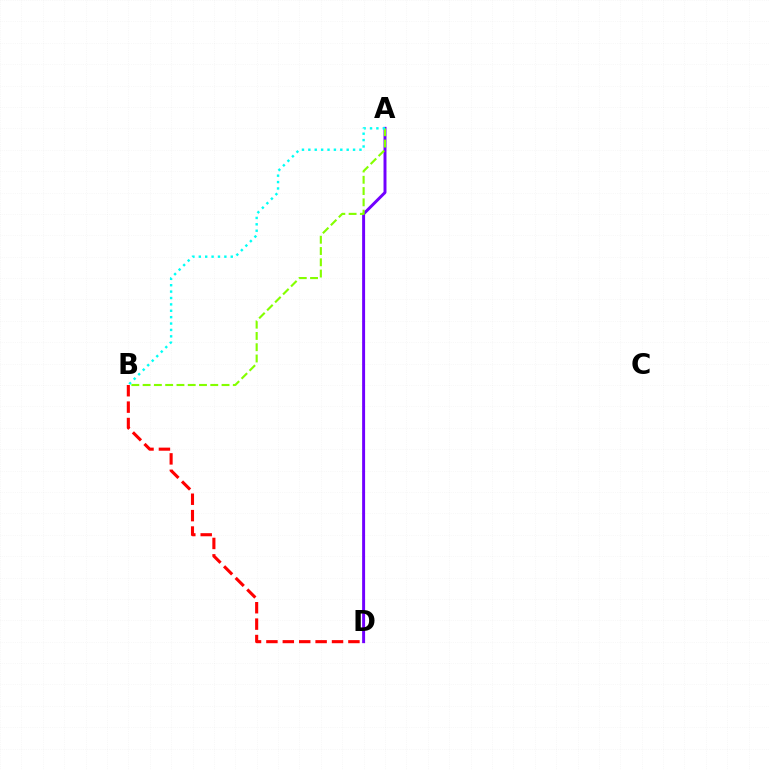{('A', 'D'): [{'color': '#7200ff', 'line_style': 'solid', 'thickness': 2.13}], ('A', 'B'): [{'color': '#84ff00', 'line_style': 'dashed', 'thickness': 1.53}, {'color': '#00fff6', 'line_style': 'dotted', 'thickness': 1.74}], ('B', 'D'): [{'color': '#ff0000', 'line_style': 'dashed', 'thickness': 2.23}]}